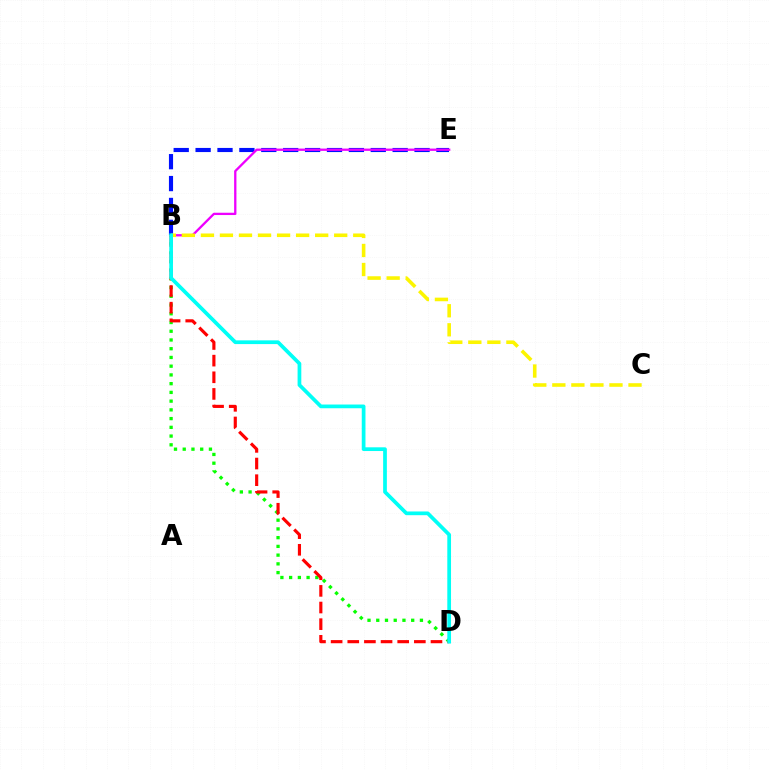{('B', 'E'): [{'color': '#0010ff', 'line_style': 'dashed', 'thickness': 2.97}, {'color': '#ee00ff', 'line_style': 'solid', 'thickness': 1.66}], ('B', 'D'): [{'color': '#08ff00', 'line_style': 'dotted', 'thickness': 2.37}, {'color': '#ff0000', 'line_style': 'dashed', 'thickness': 2.26}, {'color': '#00fff6', 'line_style': 'solid', 'thickness': 2.68}], ('B', 'C'): [{'color': '#fcf500', 'line_style': 'dashed', 'thickness': 2.59}]}